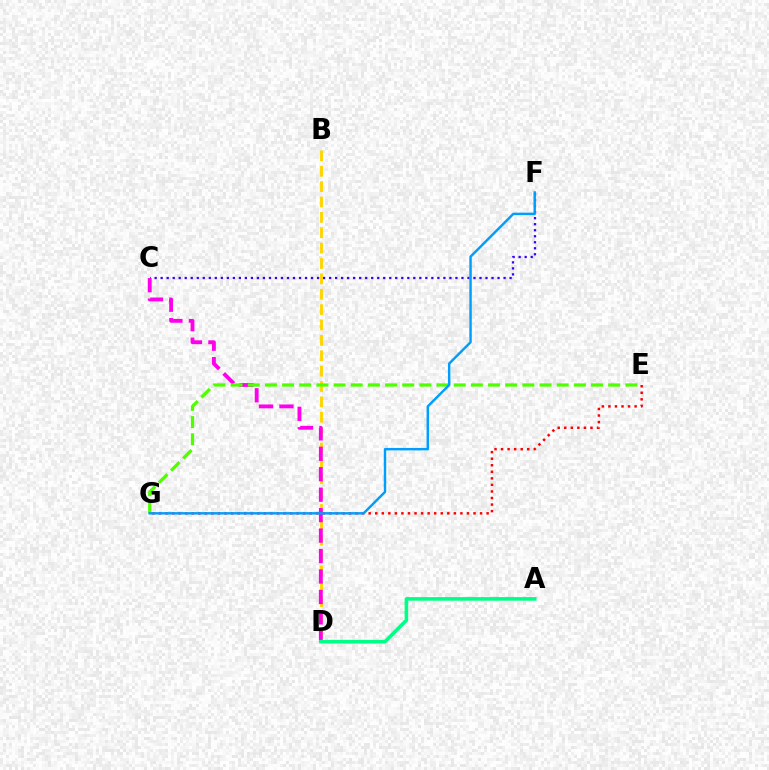{('C', 'F'): [{'color': '#3700ff', 'line_style': 'dotted', 'thickness': 1.63}], ('B', 'D'): [{'color': '#ffd500', 'line_style': 'dashed', 'thickness': 2.09}], ('E', 'G'): [{'color': '#ff0000', 'line_style': 'dotted', 'thickness': 1.78}, {'color': '#4fff00', 'line_style': 'dashed', 'thickness': 2.33}], ('C', 'D'): [{'color': '#ff00ed', 'line_style': 'dashed', 'thickness': 2.78}], ('A', 'D'): [{'color': '#00ff86', 'line_style': 'solid', 'thickness': 2.59}], ('F', 'G'): [{'color': '#009eff', 'line_style': 'solid', 'thickness': 1.76}]}